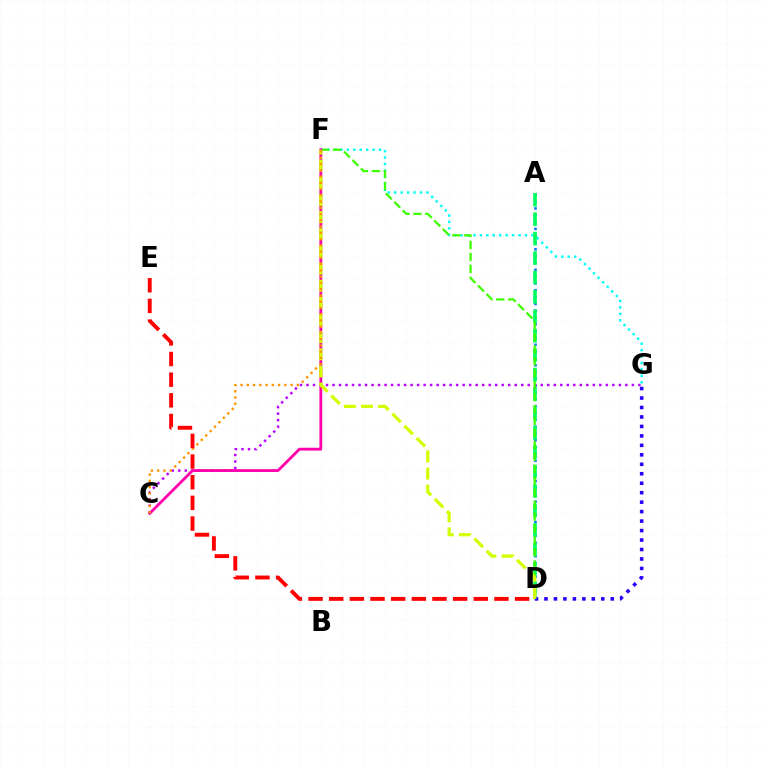{('D', 'G'): [{'color': '#2500ff', 'line_style': 'dotted', 'thickness': 2.57}], ('A', 'D'): [{'color': '#0074ff', 'line_style': 'dotted', 'thickness': 1.85}, {'color': '#00ff5c', 'line_style': 'dashed', 'thickness': 2.64}], ('C', 'G'): [{'color': '#b900ff', 'line_style': 'dotted', 'thickness': 1.77}], ('F', 'G'): [{'color': '#00fff6', 'line_style': 'dotted', 'thickness': 1.75}], ('D', 'F'): [{'color': '#3dff00', 'line_style': 'dashed', 'thickness': 1.62}, {'color': '#d1ff00', 'line_style': 'dashed', 'thickness': 2.33}], ('C', 'F'): [{'color': '#ff00ac', 'line_style': 'solid', 'thickness': 2.04}, {'color': '#ff9400', 'line_style': 'dotted', 'thickness': 1.7}], ('D', 'E'): [{'color': '#ff0000', 'line_style': 'dashed', 'thickness': 2.81}]}